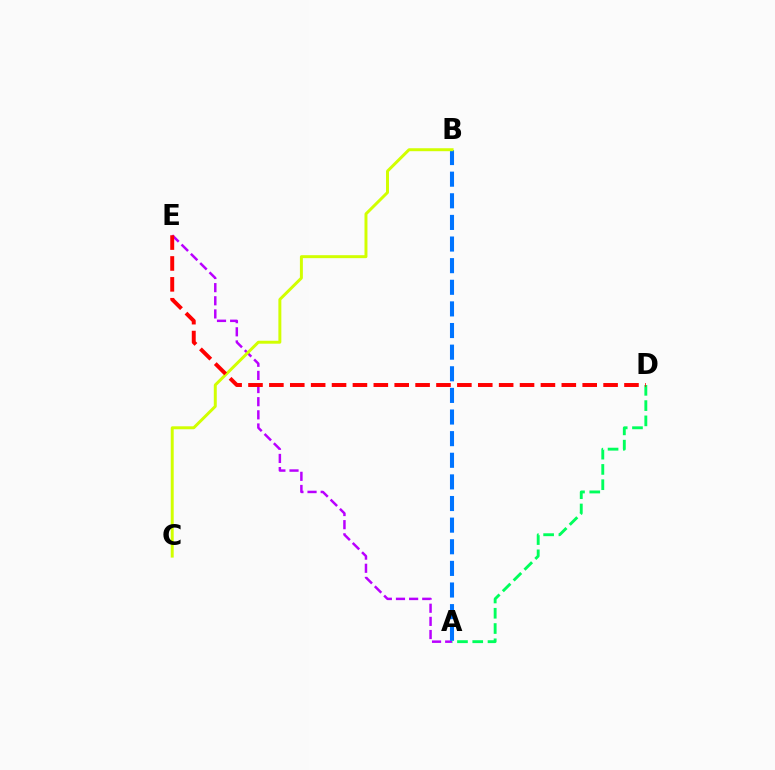{('A', 'E'): [{'color': '#b900ff', 'line_style': 'dashed', 'thickness': 1.78}], ('A', 'B'): [{'color': '#0074ff', 'line_style': 'dashed', 'thickness': 2.94}], ('A', 'D'): [{'color': '#00ff5c', 'line_style': 'dashed', 'thickness': 2.07}], ('B', 'C'): [{'color': '#d1ff00', 'line_style': 'solid', 'thickness': 2.13}], ('D', 'E'): [{'color': '#ff0000', 'line_style': 'dashed', 'thickness': 2.84}]}